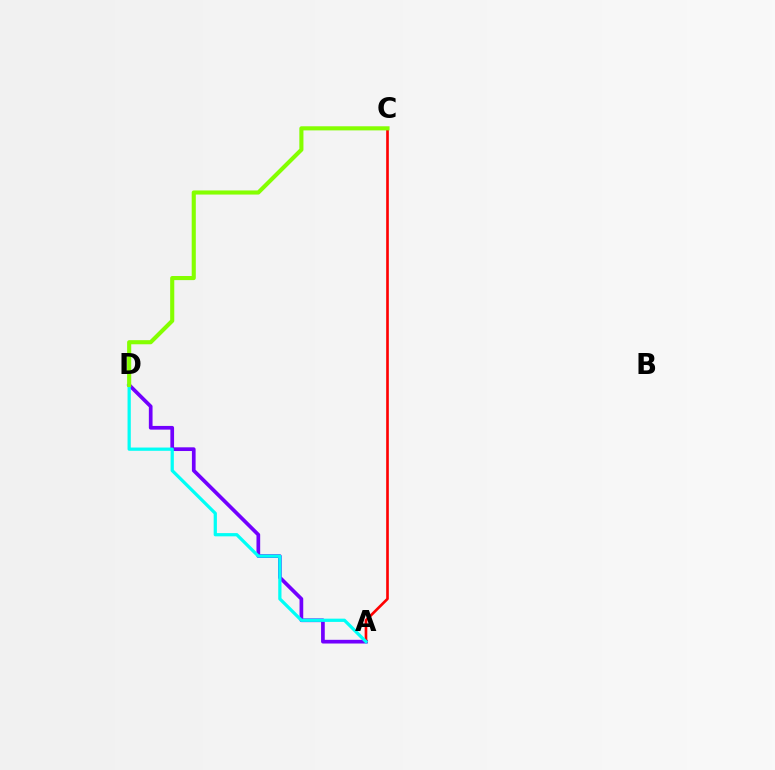{('A', 'D'): [{'color': '#7200ff', 'line_style': 'solid', 'thickness': 2.66}, {'color': '#00fff6', 'line_style': 'solid', 'thickness': 2.33}], ('A', 'C'): [{'color': '#ff0000', 'line_style': 'solid', 'thickness': 1.9}], ('C', 'D'): [{'color': '#84ff00', 'line_style': 'solid', 'thickness': 2.96}]}